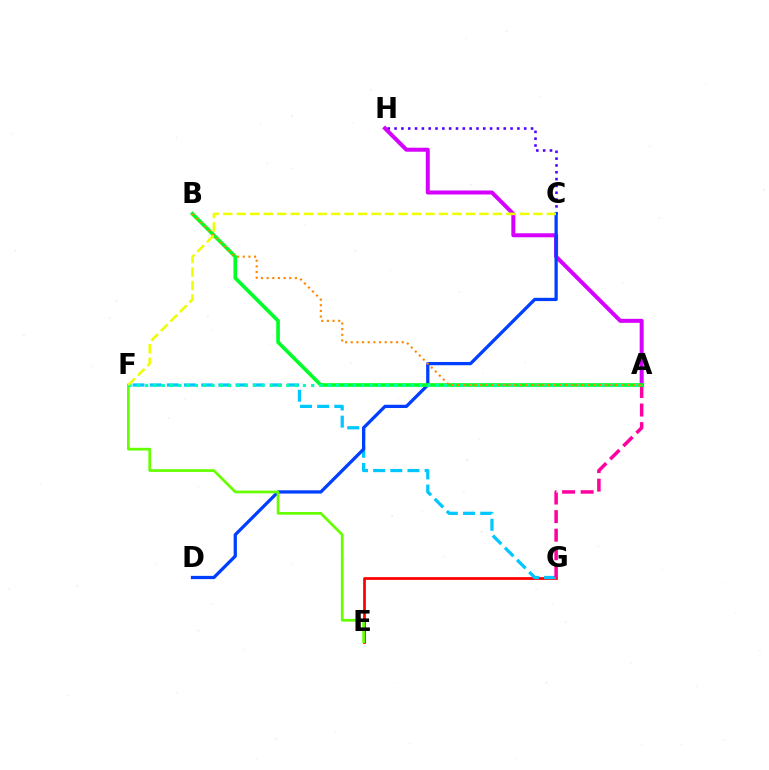{('C', 'H'): [{'color': '#4f00ff', 'line_style': 'dotted', 'thickness': 1.85}], ('A', 'H'): [{'color': '#d600ff', 'line_style': 'solid', 'thickness': 2.87}], ('E', 'G'): [{'color': '#ff0000', 'line_style': 'solid', 'thickness': 1.97}], ('F', 'G'): [{'color': '#00c7ff', 'line_style': 'dashed', 'thickness': 2.33}], ('A', 'G'): [{'color': '#ff00a0', 'line_style': 'dashed', 'thickness': 2.52}], ('C', 'D'): [{'color': '#003fff', 'line_style': 'solid', 'thickness': 2.35}], ('A', 'B'): [{'color': '#00ff27', 'line_style': 'solid', 'thickness': 2.63}, {'color': '#ff8800', 'line_style': 'dotted', 'thickness': 1.54}], ('E', 'F'): [{'color': '#66ff00', 'line_style': 'solid', 'thickness': 1.96}], ('A', 'F'): [{'color': '#00ffaf', 'line_style': 'dotted', 'thickness': 2.26}], ('C', 'F'): [{'color': '#eeff00', 'line_style': 'dashed', 'thickness': 1.83}]}